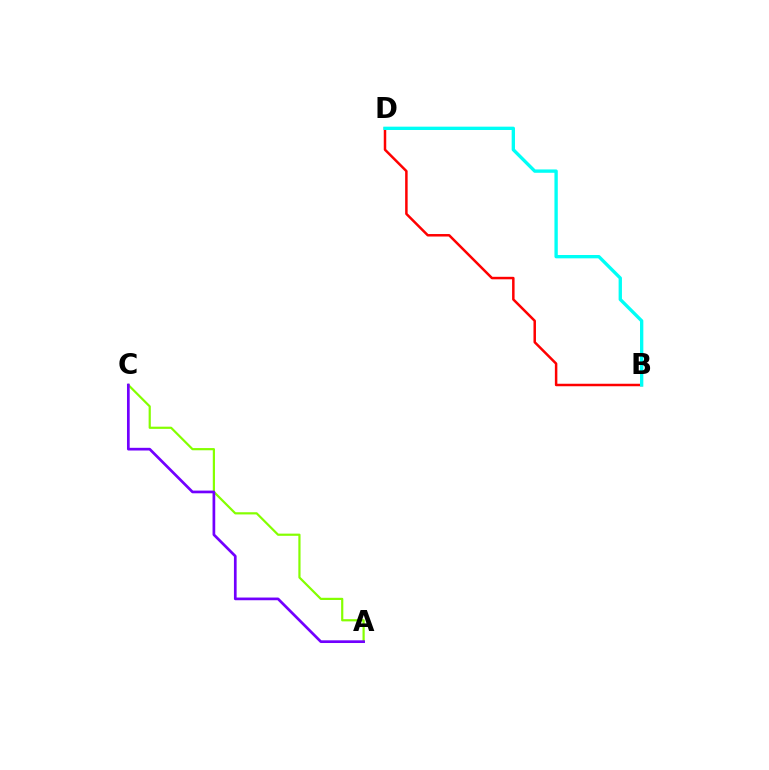{('A', 'C'): [{'color': '#84ff00', 'line_style': 'solid', 'thickness': 1.58}, {'color': '#7200ff', 'line_style': 'solid', 'thickness': 1.94}], ('B', 'D'): [{'color': '#ff0000', 'line_style': 'solid', 'thickness': 1.8}, {'color': '#00fff6', 'line_style': 'solid', 'thickness': 2.4}]}